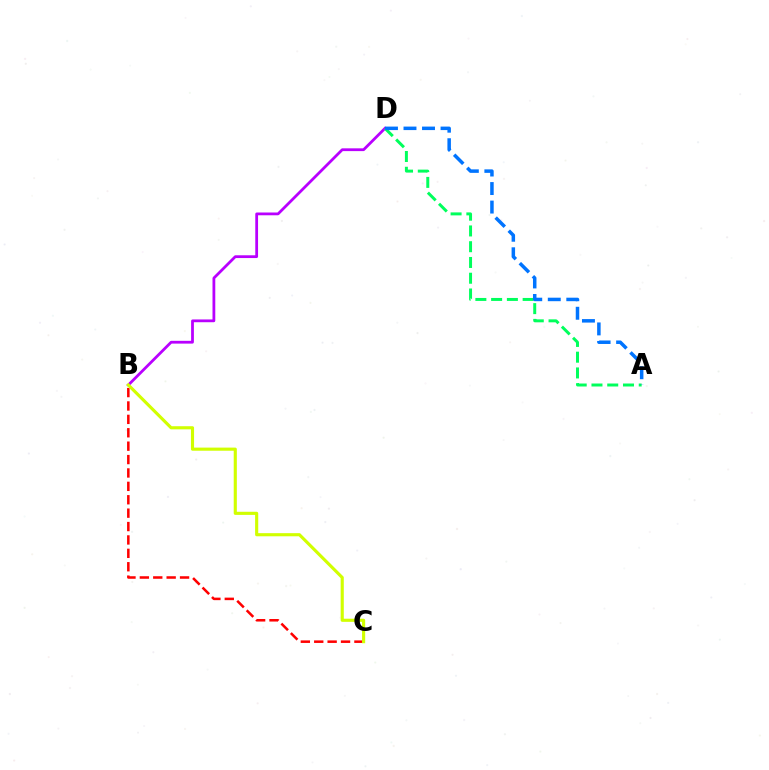{('B', 'D'): [{'color': '#b900ff', 'line_style': 'solid', 'thickness': 2.0}], ('A', 'D'): [{'color': '#00ff5c', 'line_style': 'dashed', 'thickness': 2.14}, {'color': '#0074ff', 'line_style': 'dashed', 'thickness': 2.52}], ('B', 'C'): [{'color': '#ff0000', 'line_style': 'dashed', 'thickness': 1.82}, {'color': '#d1ff00', 'line_style': 'solid', 'thickness': 2.25}]}